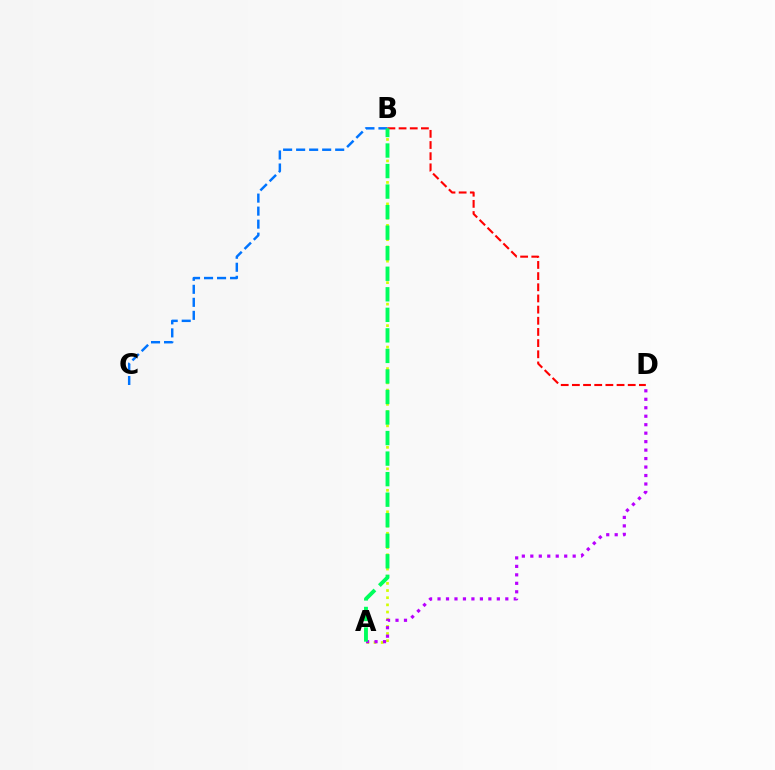{('B', 'C'): [{'color': '#0074ff', 'line_style': 'dashed', 'thickness': 1.77}], ('A', 'B'): [{'color': '#d1ff00', 'line_style': 'dotted', 'thickness': 1.95}, {'color': '#00ff5c', 'line_style': 'dashed', 'thickness': 2.79}], ('B', 'D'): [{'color': '#ff0000', 'line_style': 'dashed', 'thickness': 1.52}], ('A', 'D'): [{'color': '#b900ff', 'line_style': 'dotted', 'thickness': 2.3}]}